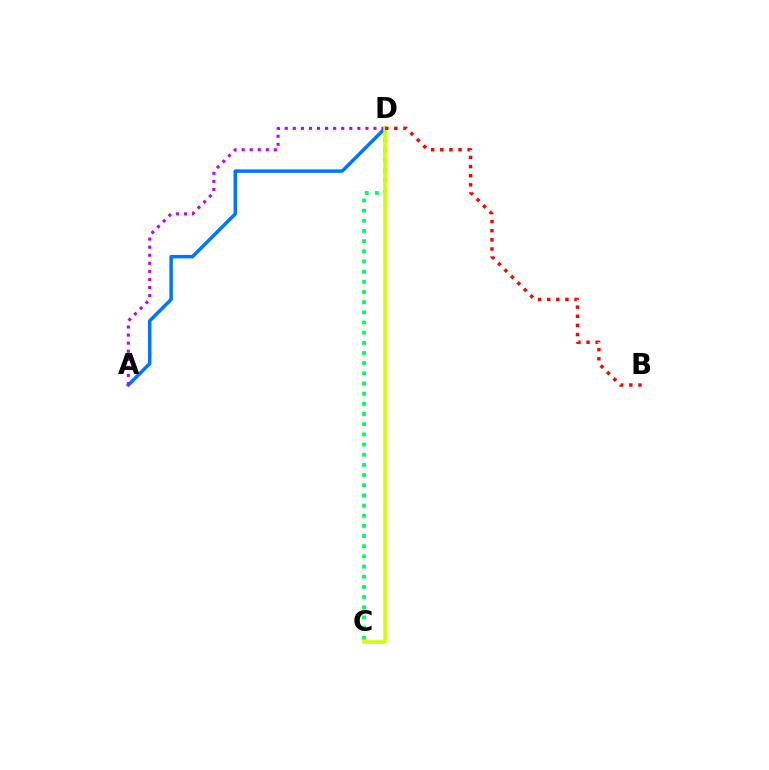{('A', 'D'): [{'color': '#0074ff', 'line_style': 'solid', 'thickness': 2.49}, {'color': '#b900ff', 'line_style': 'dotted', 'thickness': 2.19}], ('C', 'D'): [{'color': '#00ff5c', 'line_style': 'dotted', 'thickness': 2.76}, {'color': '#d1ff00', 'line_style': 'solid', 'thickness': 2.61}], ('B', 'D'): [{'color': '#ff0000', 'line_style': 'dotted', 'thickness': 2.48}]}